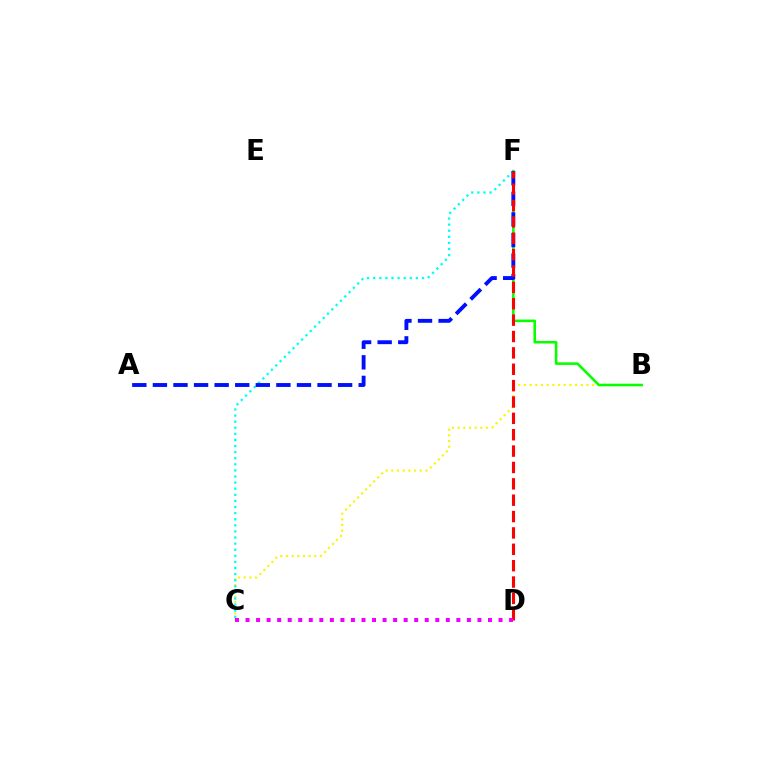{('B', 'C'): [{'color': '#fcf500', 'line_style': 'dotted', 'thickness': 1.54}], ('B', 'F'): [{'color': '#08ff00', 'line_style': 'solid', 'thickness': 1.86}], ('C', 'F'): [{'color': '#00fff6', 'line_style': 'dotted', 'thickness': 1.66}], ('A', 'F'): [{'color': '#0010ff', 'line_style': 'dashed', 'thickness': 2.8}], ('D', 'F'): [{'color': '#ff0000', 'line_style': 'dashed', 'thickness': 2.22}], ('C', 'D'): [{'color': '#ee00ff', 'line_style': 'dotted', 'thickness': 2.86}]}